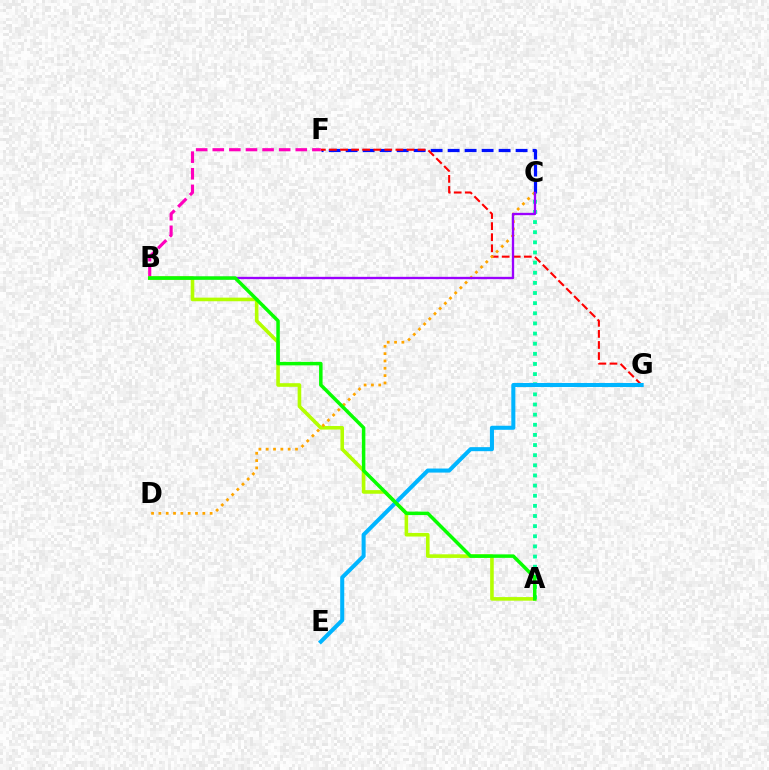{('B', 'F'): [{'color': '#ff00bd', 'line_style': 'dashed', 'thickness': 2.26}], ('C', 'F'): [{'color': '#0010ff', 'line_style': 'dashed', 'thickness': 2.31}], ('F', 'G'): [{'color': '#ff0000', 'line_style': 'dashed', 'thickness': 1.5}], ('A', 'B'): [{'color': '#b3ff00', 'line_style': 'solid', 'thickness': 2.6}, {'color': '#08ff00', 'line_style': 'solid', 'thickness': 2.51}], ('C', 'D'): [{'color': '#ffa500', 'line_style': 'dotted', 'thickness': 1.99}], ('A', 'C'): [{'color': '#00ff9d', 'line_style': 'dotted', 'thickness': 2.75}], ('E', 'G'): [{'color': '#00b5ff', 'line_style': 'solid', 'thickness': 2.91}], ('B', 'C'): [{'color': '#9b00ff', 'line_style': 'solid', 'thickness': 1.68}]}